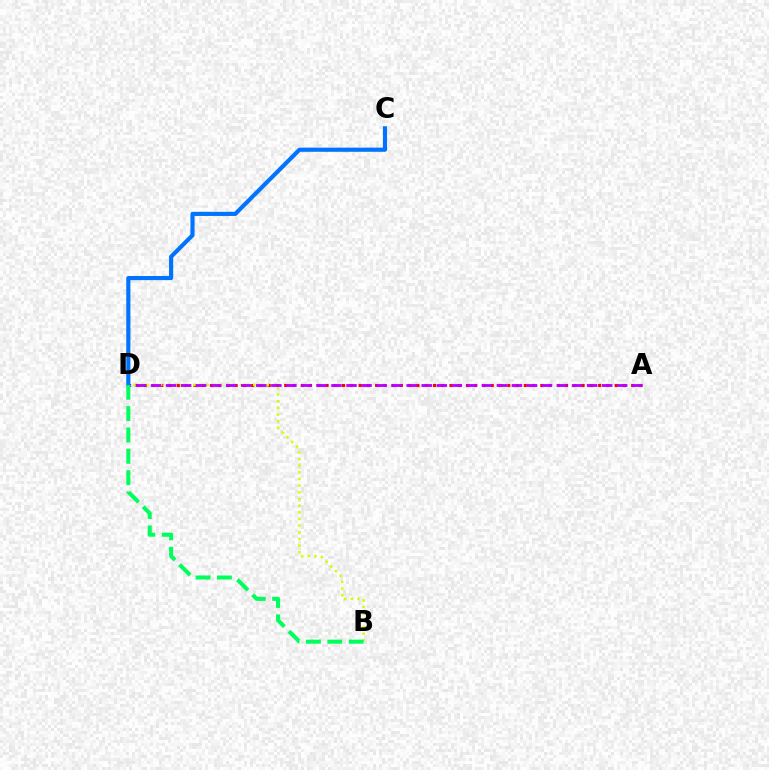{('A', 'D'): [{'color': '#ff0000', 'line_style': 'dotted', 'thickness': 2.24}, {'color': '#b900ff', 'line_style': 'dashed', 'thickness': 2.04}], ('B', 'D'): [{'color': '#d1ff00', 'line_style': 'dotted', 'thickness': 1.81}, {'color': '#00ff5c', 'line_style': 'dashed', 'thickness': 2.9}], ('C', 'D'): [{'color': '#0074ff', 'line_style': 'solid', 'thickness': 2.98}]}